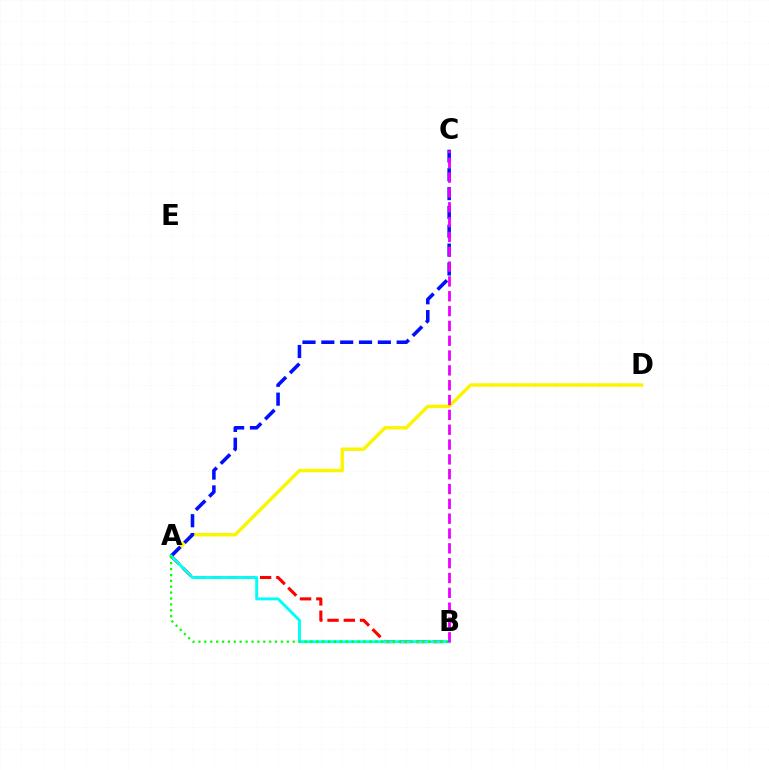{('A', 'D'): [{'color': '#fcf500', 'line_style': 'solid', 'thickness': 2.46}], ('A', 'B'): [{'color': '#ff0000', 'line_style': 'dashed', 'thickness': 2.21}, {'color': '#00fff6', 'line_style': 'solid', 'thickness': 2.11}, {'color': '#08ff00', 'line_style': 'dotted', 'thickness': 1.6}], ('A', 'C'): [{'color': '#0010ff', 'line_style': 'dashed', 'thickness': 2.56}], ('B', 'C'): [{'color': '#ee00ff', 'line_style': 'dashed', 'thickness': 2.01}]}